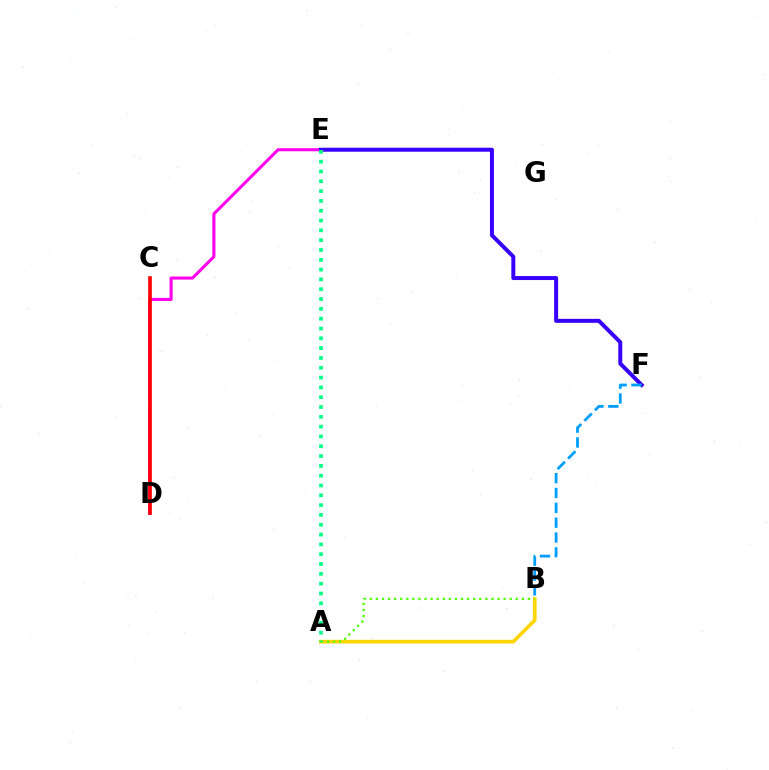{('D', 'E'): [{'color': '#ff00ed', 'line_style': 'solid', 'thickness': 2.22}], ('E', 'F'): [{'color': '#3700ff', 'line_style': 'solid', 'thickness': 2.86}], ('B', 'F'): [{'color': '#009eff', 'line_style': 'dashed', 'thickness': 2.02}], ('A', 'B'): [{'color': '#ffd500', 'line_style': 'solid', 'thickness': 2.66}, {'color': '#4fff00', 'line_style': 'dotted', 'thickness': 1.65}], ('C', 'D'): [{'color': '#ff0000', 'line_style': 'solid', 'thickness': 2.62}], ('A', 'E'): [{'color': '#00ff86', 'line_style': 'dotted', 'thickness': 2.67}]}